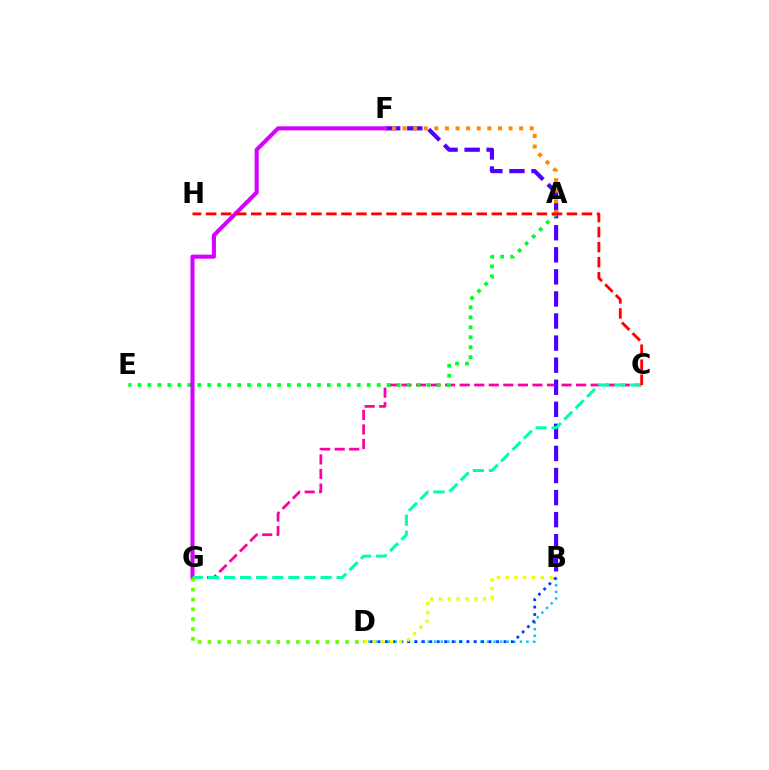{('C', 'G'): [{'color': '#ff00a0', 'line_style': 'dashed', 'thickness': 1.98}, {'color': '#00ffaf', 'line_style': 'dashed', 'thickness': 2.19}], ('B', 'F'): [{'color': '#4f00ff', 'line_style': 'dashed', 'thickness': 3.0}], ('B', 'D'): [{'color': '#00c7ff', 'line_style': 'dotted', 'thickness': 1.79}, {'color': '#003fff', 'line_style': 'dotted', 'thickness': 2.01}, {'color': '#eeff00', 'line_style': 'dotted', 'thickness': 2.39}], ('A', 'E'): [{'color': '#00ff27', 'line_style': 'dotted', 'thickness': 2.71}], ('F', 'G'): [{'color': '#d600ff', 'line_style': 'solid', 'thickness': 2.93}], ('A', 'F'): [{'color': '#ff8800', 'line_style': 'dotted', 'thickness': 2.88}], ('C', 'H'): [{'color': '#ff0000', 'line_style': 'dashed', 'thickness': 2.04}], ('D', 'G'): [{'color': '#66ff00', 'line_style': 'dotted', 'thickness': 2.67}]}